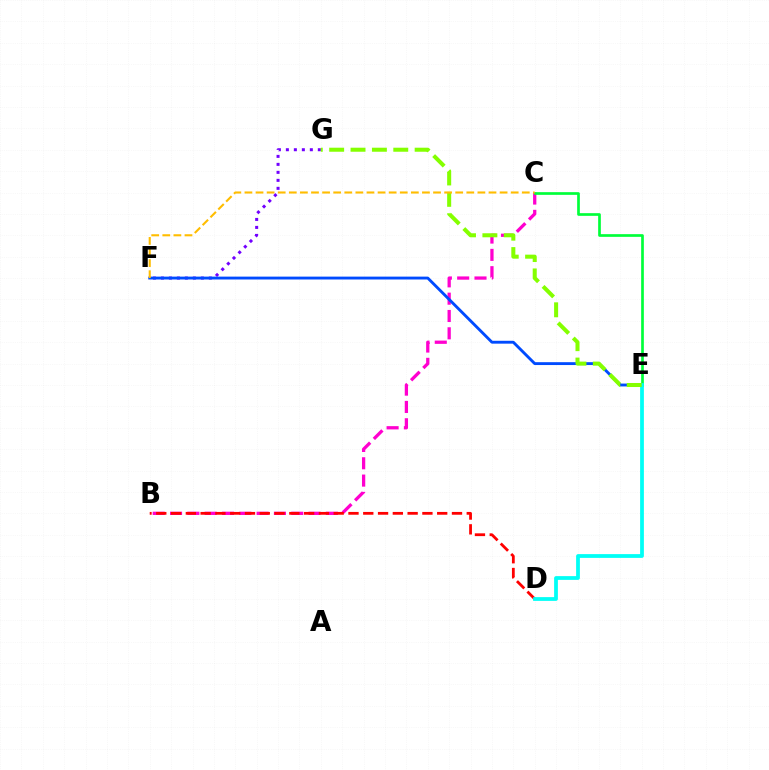{('B', 'C'): [{'color': '#ff00cf', 'line_style': 'dashed', 'thickness': 2.35}], ('B', 'D'): [{'color': '#ff0000', 'line_style': 'dashed', 'thickness': 2.01}], ('F', 'G'): [{'color': '#7200ff', 'line_style': 'dotted', 'thickness': 2.17}], ('E', 'F'): [{'color': '#004bff', 'line_style': 'solid', 'thickness': 2.06}], ('C', 'E'): [{'color': '#00ff39', 'line_style': 'solid', 'thickness': 1.93}], ('D', 'E'): [{'color': '#00fff6', 'line_style': 'solid', 'thickness': 2.71}], ('E', 'G'): [{'color': '#84ff00', 'line_style': 'dashed', 'thickness': 2.9}], ('C', 'F'): [{'color': '#ffbd00', 'line_style': 'dashed', 'thickness': 1.51}]}